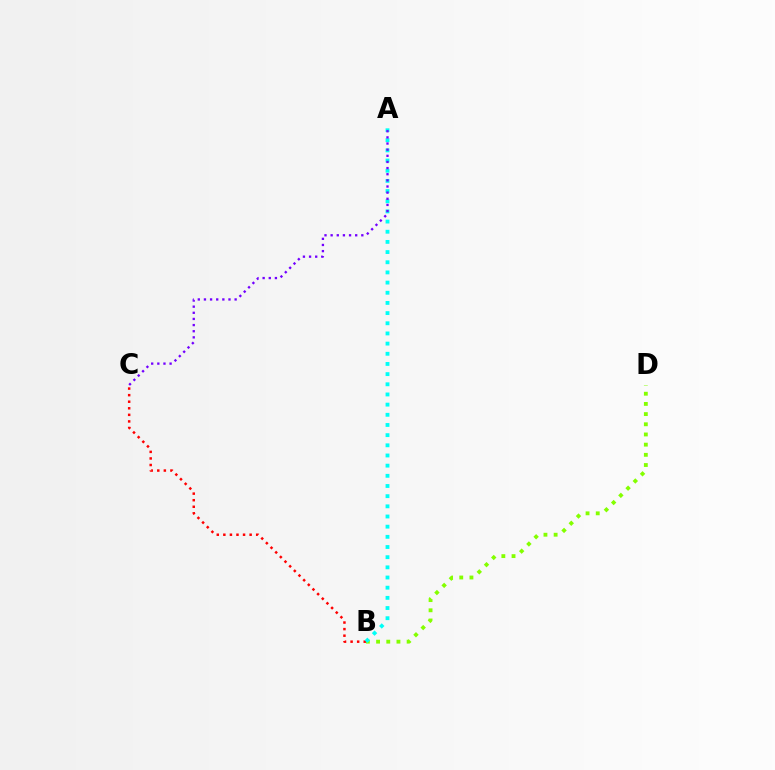{('B', 'D'): [{'color': '#84ff00', 'line_style': 'dotted', 'thickness': 2.77}], ('B', 'C'): [{'color': '#ff0000', 'line_style': 'dotted', 'thickness': 1.78}], ('A', 'B'): [{'color': '#00fff6', 'line_style': 'dotted', 'thickness': 2.76}], ('A', 'C'): [{'color': '#7200ff', 'line_style': 'dotted', 'thickness': 1.67}]}